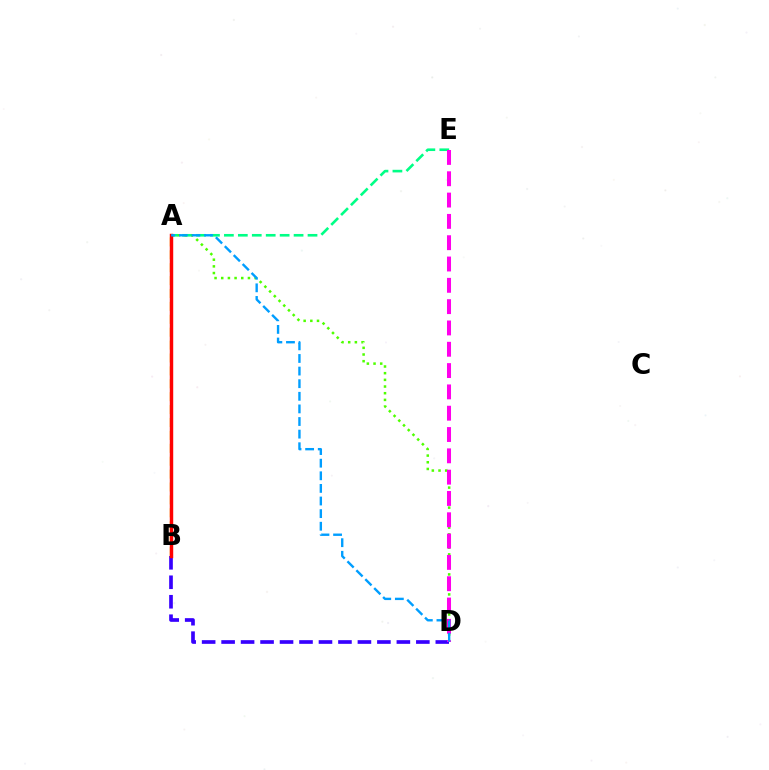{('A', 'B'): [{'color': '#ffd500', 'line_style': 'dashed', 'thickness': 1.75}, {'color': '#ff0000', 'line_style': 'solid', 'thickness': 2.48}], ('B', 'D'): [{'color': '#3700ff', 'line_style': 'dashed', 'thickness': 2.65}], ('A', 'E'): [{'color': '#00ff86', 'line_style': 'dashed', 'thickness': 1.89}], ('A', 'D'): [{'color': '#4fff00', 'line_style': 'dotted', 'thickness': 1.81}, {'color': '#009eff', 'line_style': 'dashed', 'thickness': 1.71}], ('D', 'E'): [{'color': '#ff00ed', 'line_style': 'dashed', 'thickness': 2.9}]}